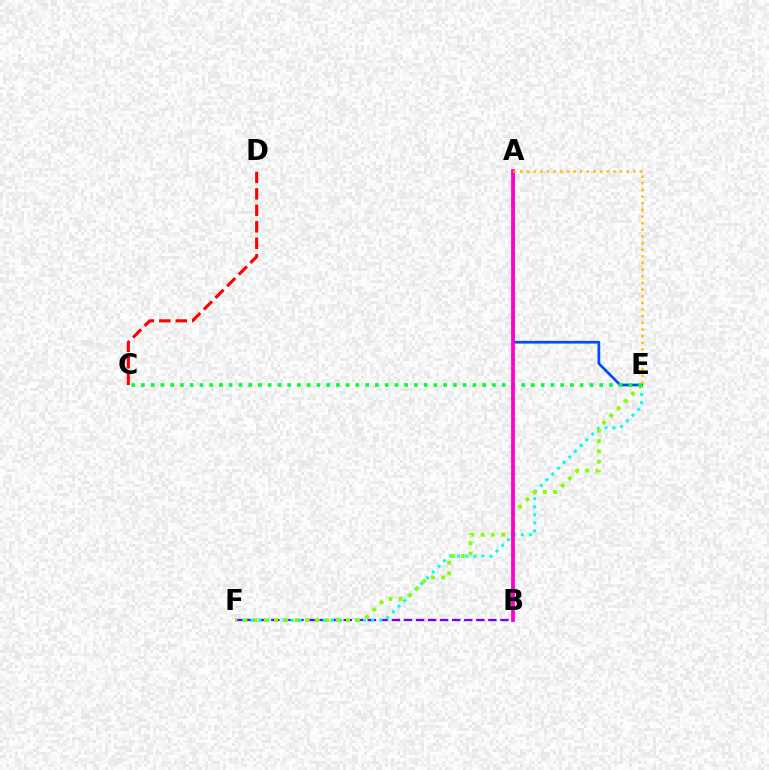{('C', 'D'): [{'color': '#ff0000', 'line_style': 'dashed', 'thickness': 2.24}], ('B', 'F'): [{'color': '#7200ff', 'line_style': 'dashed', 'thickness': 1.64}], ('A', 'E'): [{'color': '#004bff', 'line_style': 'solid', 'thickness': 1.95}, {'color': '#ffbd00', 'line_style': 'dotted', 'thickness': 1.81}], ('E', 'F'): [{'color': '#00fff6', 'line_style': 'dotted', 'thickness': 2.19}, {'color': '#84ff00', 'line_style': 'dotted', 'thickness': 2.79}], ('C', 'E'): [{'color': '#00ff39', 'line_style': 'dotted', 'thickness': 2.65}], ('A', 'B'): [{'color': '#ff00cf', 'line_style': 'solid', 'thickness': 2.73}]}